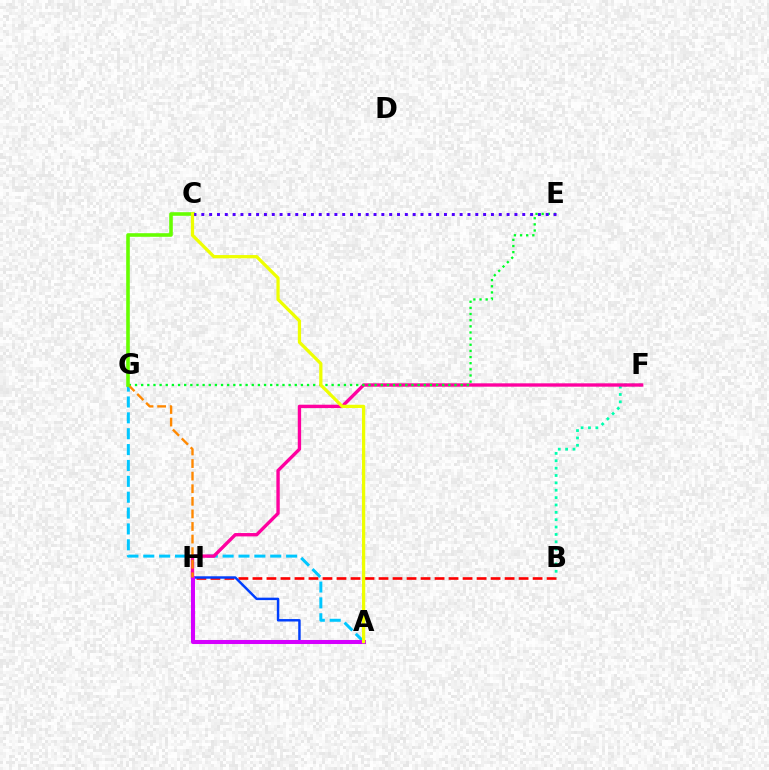{('B', 'H'): [{'color': '#ff0000', 'line_style': 'dashed', 'thickness': 1.9}], ('A', 'H'): [{'color': '#003fff', 'line_style': 'solid', 'thickness': 1.76}, {'color': '#d600ff', 'line_style': 'solid', 'thickness': 2.91}], ('B', 'F'): [{'color': '#00ffaf', 'line_style': 'dotted', 'thickness': 2.0}], ('A', 'G'): [{'color': '#00c7ff', 'line_style': 'dashed', 'thickness': 2.16}], ('F', 'H'): [{'color': '#ff00a0', 'line_style': 'solid', 'thickness': 2.42}], ('E', 'G'): [{'color': '#00ff27', 'line_style': 'dotted', 'thickness': 1.67}], ('G', 'H'): [{'color': '#ff8800', 'line_style': 'dashed', 'thickness': 1.71}], ('C', 'G'): [{'color': '#66ff00', 'line_style': 'solid', 'thickness': 2.59}], ('C', 'E'): [{'color': '#4f00ff', 'line_style': 'dotted', 'thickness': 2.13}], ('A', 'C'): [{'color': '#eeff00', 'line_style': 'solid', 'thickness': 2.34}]}